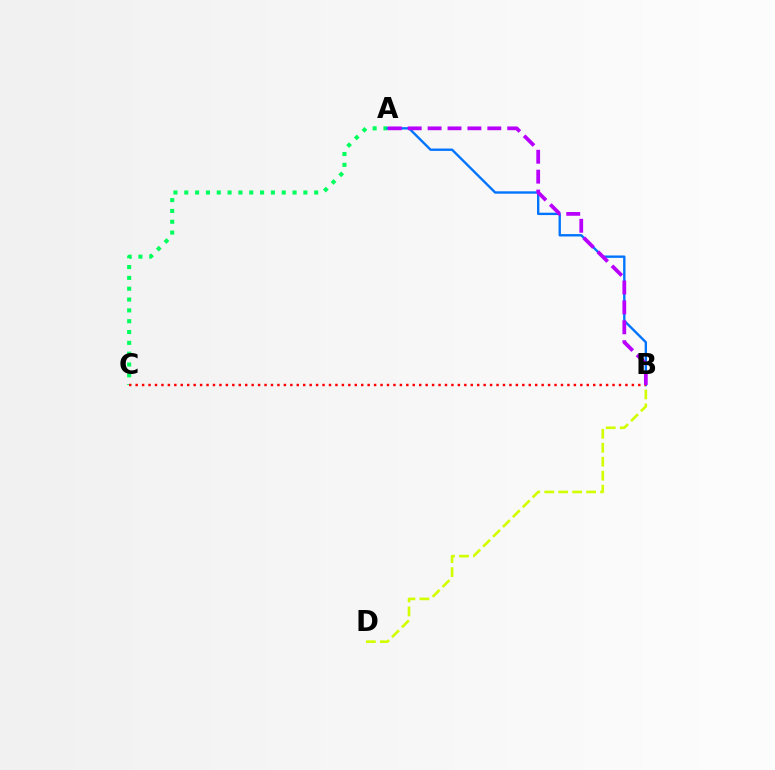{('A', 'C'): [{'color': '#00ff5c', 'line_style': 'dotted', 'thickness': 2.94}], ('B', 'D'): [{'color': '#d1ff00', 'line_style': 'dashed', 'thickness': 1.9}], ('A', 'B'): [{'color': '#0074ff', 'line_style': 'solid', 'thickness': 1.7}, {'color': '#b900ff', 'line_style': 'dashed', 'thickness': 2.7}], ('B', 'C'): [{'color': '#ff0000', 'line_style': 'dotted', 'thickness': 1.75}]}